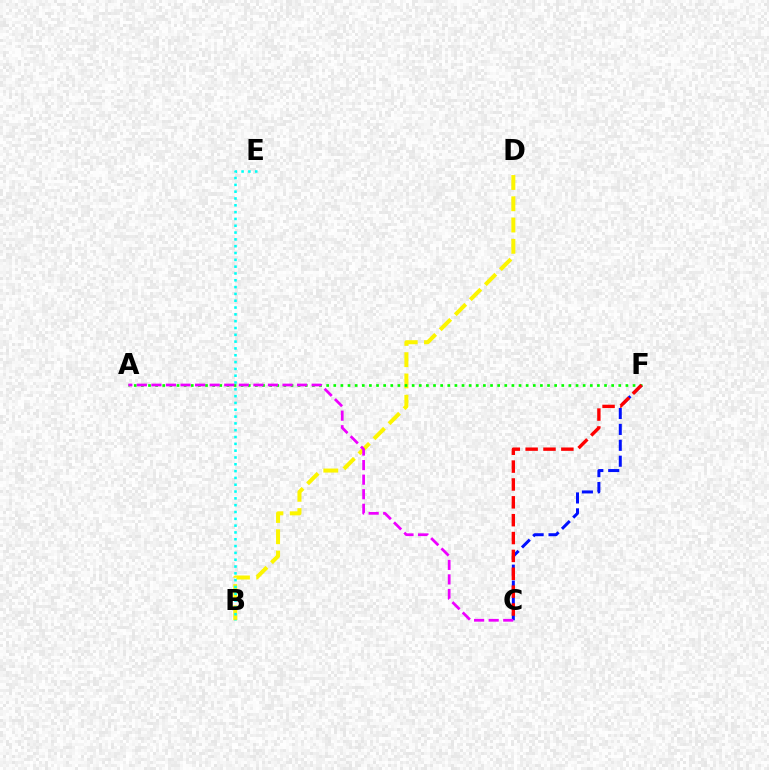{('B', 'D'): [{'color': '#fcf500', 'line_style': 'dashed', 'thickness': 2.89}], ('B', 'E'): [{'color': '#00fff6', 'line_style': 'dotted', 'thickness': 1.85}], ('C', 'F'): [{'color': '#0010ff', 'line_style': 'dashed', 'thickness': 2.16}, {'color': '#ff0000', 'line_style': 'dashed', 'thickness': 2.43}], ('A', 'F'): [{'color': '#08ff00', 'line_style': 'dotted', 'thickness': 1.94}], ('A', 'C'): [{'color': '#ee00ff', 'line_style': 'dashed', 'thickness': 1.98}]}